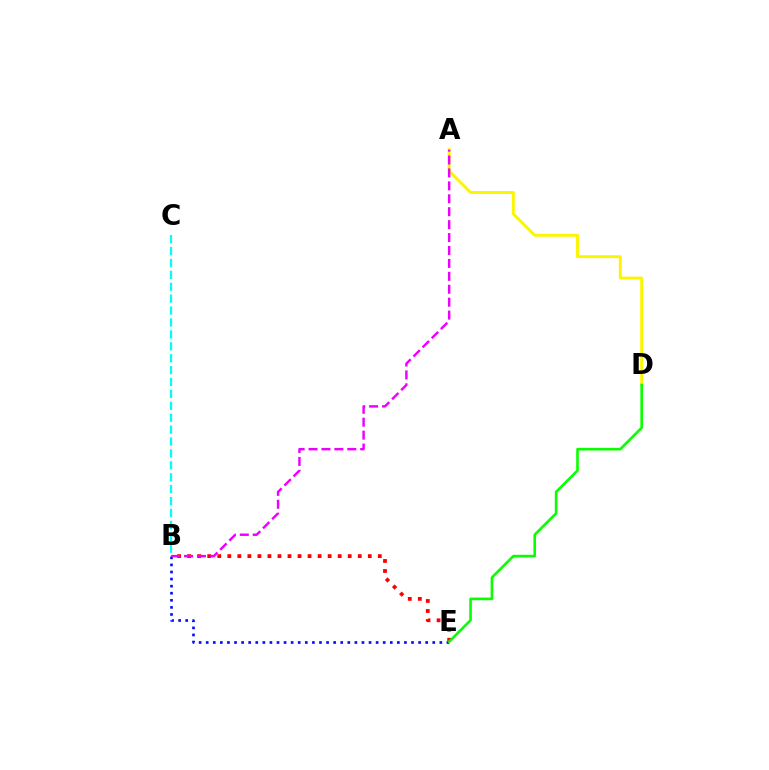{('B', 'E'): [{'color': '#ff0000', 'line_style': 'dotted', 'thickness': 2.73}, {'color': '#0010ff', 'line_style': 'dotted', 'thickness': 1.92}], ('B', 'C'): [{'color': '#00fff6', 'line_style': 'dashed', 'thickness': 1.62}], ('A', 'D'): [{'color': '#fcf500', 'line_style': 'solid', 'thickness': 2.1}], ('A', 'B'): [{'color': '#ee00ff', 'line_style': 'dashed', 'thickness': 1.76}], ('D', 'E'): [{'color': '#08ff00', 'line_style': 'solid', 'thickness': 1.88}]}